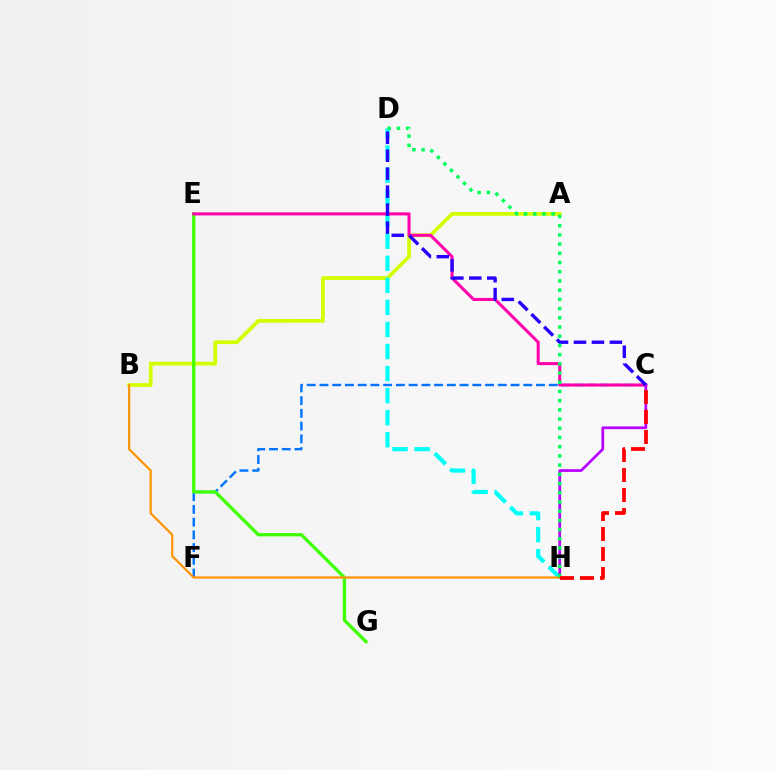{('C', 'F'): [{'color': '#0074ff', 'line_style': 'dashed', 'thickness': 1.73}], ('A', 'B'): [{'color': '#d1ff00', 'line_style': 'solid', 'thickness': 2.69}], ('D', 'H'): [{'color': '#00fff6', 'line_style': 'dashed', 'thickness': 3.0}, {'color': '#00ff5c', 'line_style': 'dotted', 'thickness': 2.5}], ('E', 'G'): [{'color': '#3dff00', 'line_style': 'solid', 'thickness': 2.37}], ('C', 'E'): [{'color': '#ff00ac', 'line_style': 'solid', 'thickness': 2.2}], ('C', 'H'): [{'color': '#b900ff', 'line_style': 'solid', 'thickness': 1.96}, {'color': '#ff0000', 'line_style': 'dashed', 'thickness': 2.72}], ('C', 'D'): [{'color': '#2500ff', 'line_style': 'dashed', 'thickness': 2.44}], ('B', 'H'): [{'color': '#ff9400', 'line_style': 'solid', 'thickness': 1.59}]}